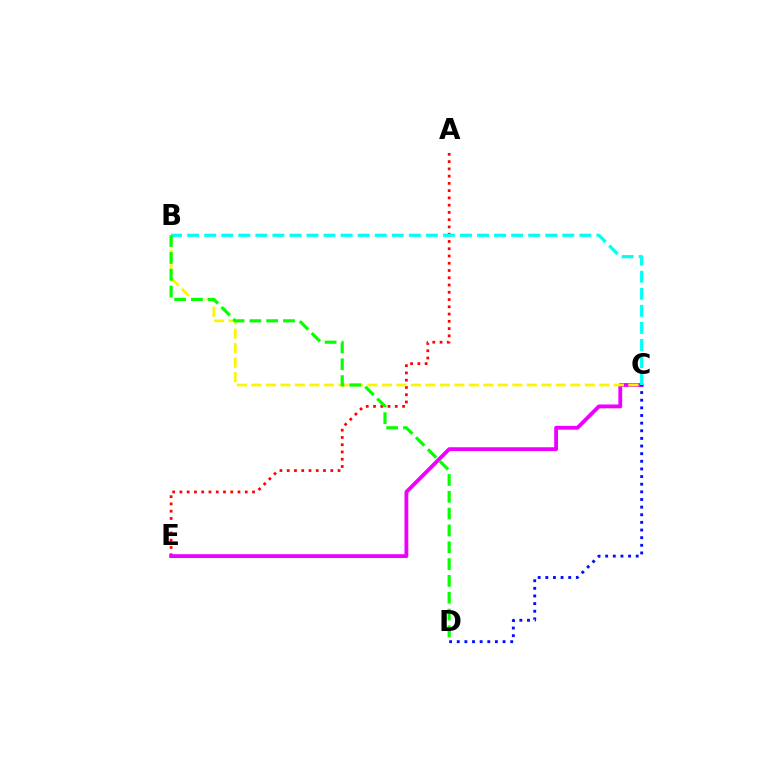{('A', 'E'): [{'color': '#ff0000', 'line_style': 'dotted', 'thickness': 1.97}], ('C', 'E'): [{'color': '#ee00ff', 'line_style': 'solid', 'thickness': 2.76}], ('B', 'C'): [{'color': '#fcf500', 'line_style': 'dashed', 'thickness': 1.97}, {'color': '#00fff6', 'line_style': 'dashed', 'thickness': 2.32}], ('C', 'D'): [{'color': '#0010ff', 'line_style': 'dotted', 'thickness': 2.07}], ('B', 'D'): [{'color': '#08ff00', 'line_style': 'dashed', 'thickness': 2.29}]}